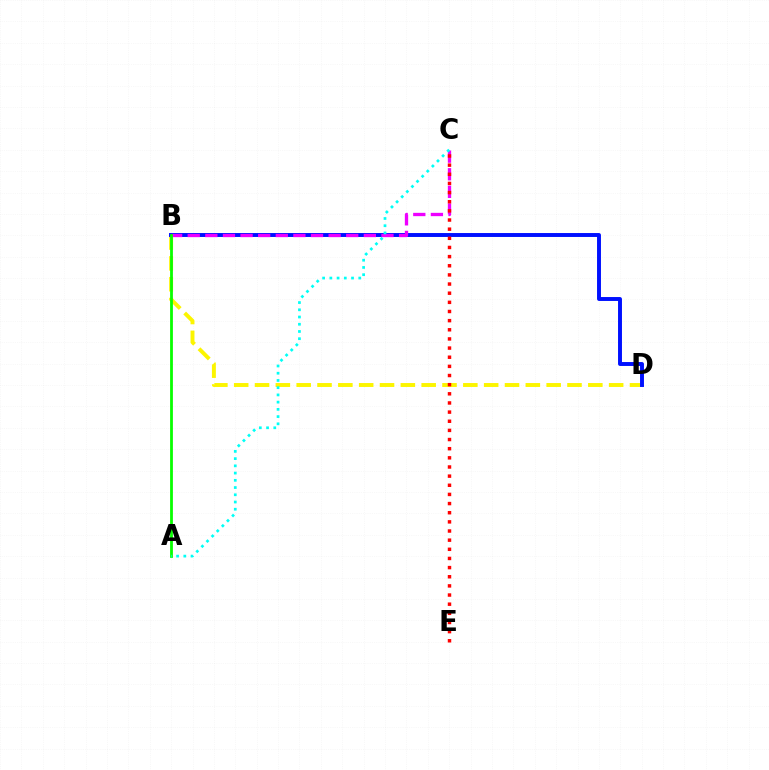{('B', 'D'): [{'color': '#fcf500', 'line_style': 'dashed', 'thickness': 2.83}, {'color': '#0010ff', 'line_style': 'solid', 'thickness': 2.83}], ('B', 'C'): [{'color': '#ee00ff', 'line_style': 'dashed', 'thickness': 2.39}], ('A', 'B'): [{'color': '#08ff00', 'line_style': 'solid', 'thickness': 2.01}], ('A', 'C'): [{'color': '#00fff6', 'line_style': 'dotted', 'thickness': 1.96}], ('C', 'E'): [{'color': '#ff0000', 'line_style': 'dotted', 'thickness': 2.49}]}